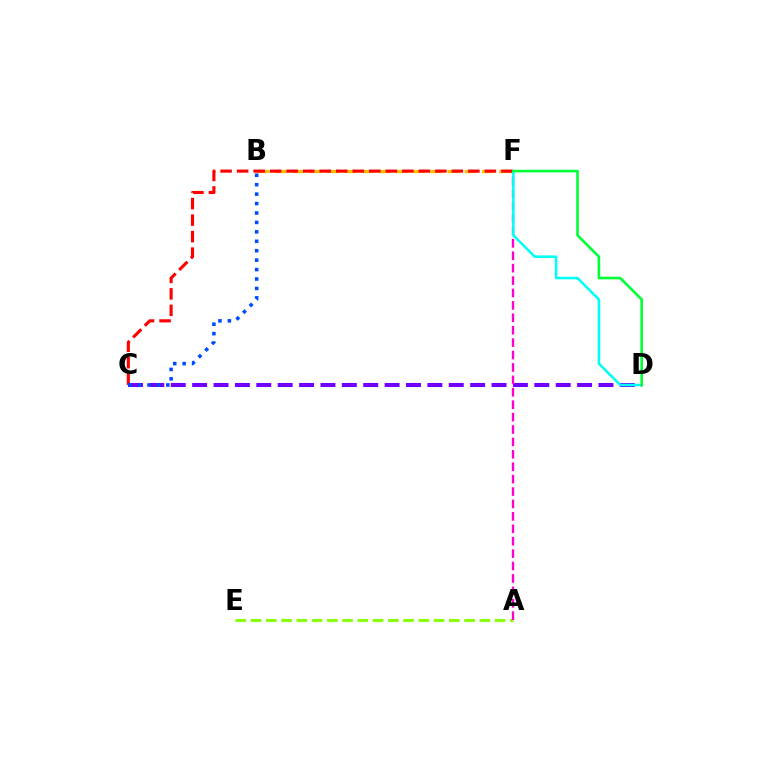{('A', 'E'): [{'color': '#84ff00', 'line_style': 'dashed', 'thickness': 2.07}], ('B', 'F'): [{'color': '#ffbd00', 'line_style': 'dashed', 'thickness': 2.35}], ('C', 'F'): [{'color': '#ff0000', 'line_style': 'dashed', 'thickness': 2.24}], ('C', 'D'): [{'color': '#7200ff', 'line_style': 'dashed', 'thickness': 2.91}], ('B', 'C'): [{'color': '#004bff', 'line_style': 'dotted', 'thickness': 2.56}], ('A', 'F'): [{'color': '#ff00cf', 'line_style': 'dashed', 'thickness': 1.69}], ('D', 'F'): [{'color': '#00fff6', 'line_style': 'solid', 'thickness': 1.83}, {'color': '#00ff39', 'line_style': 'solid', 'thickness': 1.89}]}